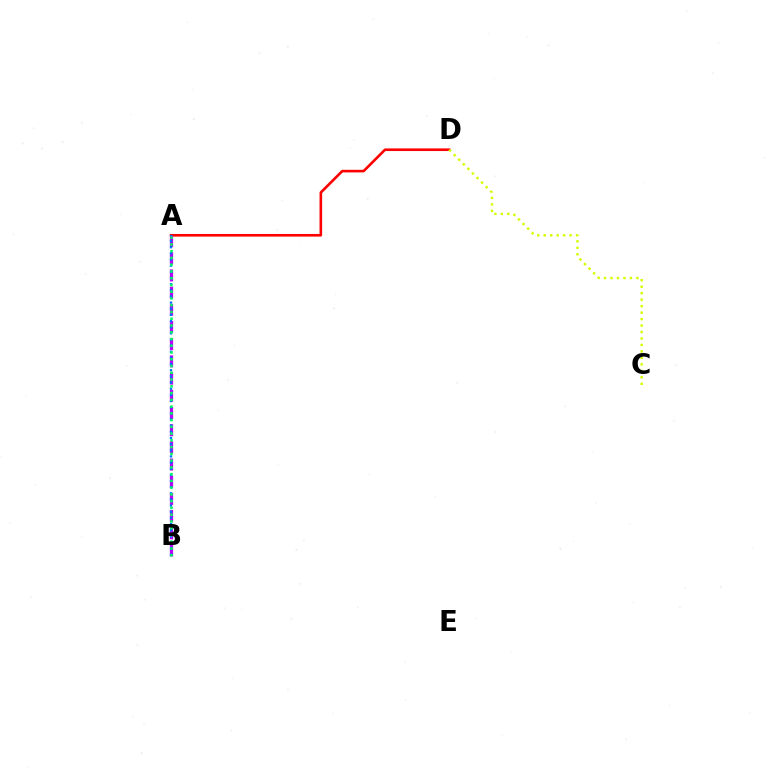{('A', 'D'): [{'color': '#ff0000', 'line_style': 'solid', 'thickness': 1.88}], ('C', 'D'): [{'color': '#d1ff00', 'line_style': 'dotted', 'thickness': 1.76}], ('A', 'B'): [{'color': '#b900ff', 'line_style': 'dashed', 'thickness': 2.34}, {'color': '#0074ff', 'line_style': 'dotted', 'thickness': 1.67}, {'color': '#00ff5c', 'line_style': 'dotted', 'thickness': 1.84}]}